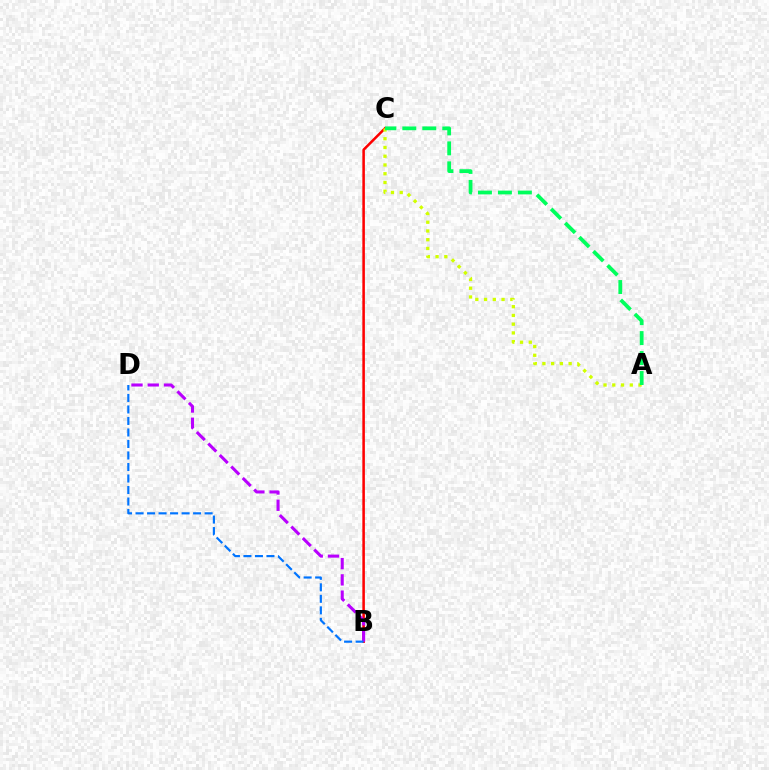{('B', 'C'): [{'color': '#ff0000', 'line_style': 'solid', 'thickness': 1.83}], ('B', 'D'): [{'color': '#b900ff', 'line_style': 'dashed', 'thickness': 2.21}, {'color': '#0074ff', 'line_style': 'dashed', 'thickness': 1.56}], ('A', 'C'): [{'color': '#d1ff00', 'line_style': 'dotted', 'thickness': 2.38}, {'color': '#00ff5c', 'line_style': 'dashed', 'thickness': 2.71}]}